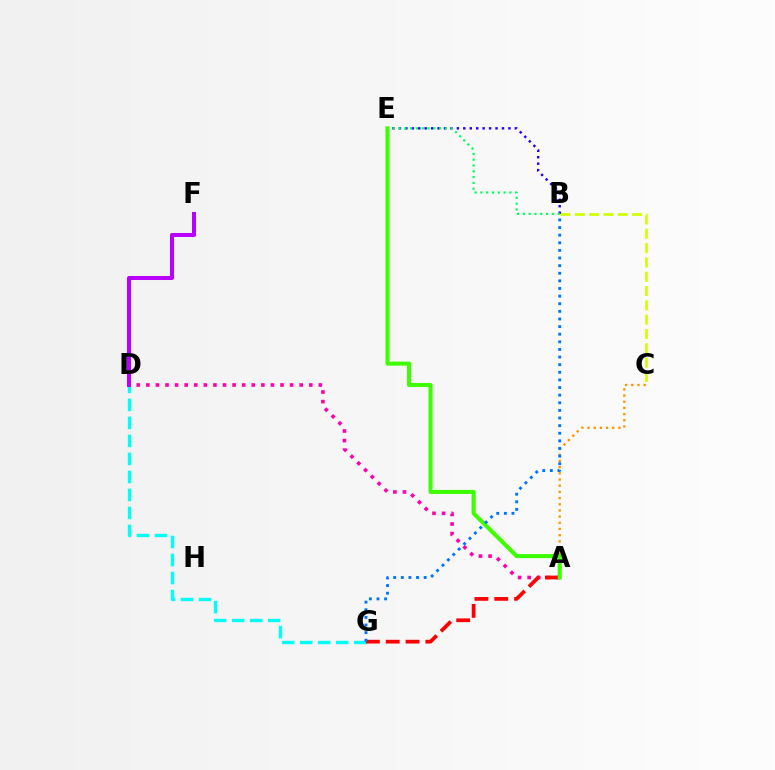{('B', 'C'): [{'color': '#d1ff00', 'line_style': 'dashed', 'thickness': 1.95}], ('A', 'C'): [{'color': '#ff9400', 'line_style': 'dotted', 'thickness': 1.68}], ('A', 'D'): [{'color': '#ff00ac', 'line_style': 'dotted', 'thickness': 2.6}], ('B', 'E'): [{'color': '#2500ff', 'line_style': 'dotted', 'thickness': 1.75}, {'color': '#00ff5c', 'line_style': 'dotted', 'thickness': 1.58}], ('D', 'G'): [{'color': '#00fff6', 'line_style': 'dashed', 'thickness': 2.45}], ('A', 'G'): [{'color': '#ff0000', 'line_style': 'dashed', 'thickness': 2.69}], ('A', 'E'): [{'color': '#3dff00', 'line_style': 'solid', 'thickness': 2.93}], ('B', 'G'): [{'color': '#0074ff', 'line_style': 'dotted', 'thickness': 2.07}], ('D', 'F'): [{'color': '#b900ff', 'line_style': 'solid', 'thickness': 2.89}]}